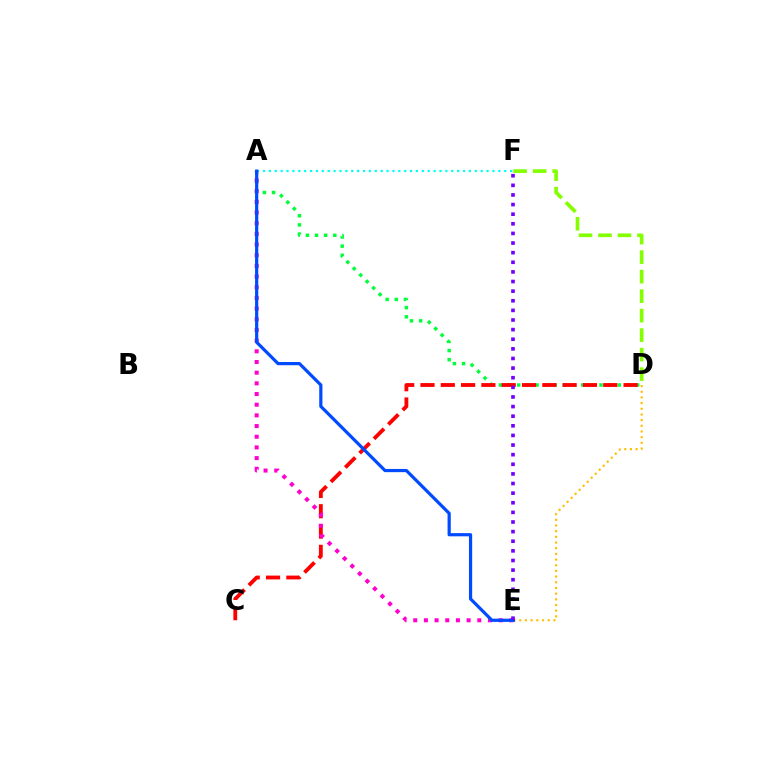{('A', 'F'): [{'color': '#00fff6', 'line_style': 'dotted', 'thickness': 1.6}], ('D', 'F'): [{'color': '#84ff00', 'line_style': 'dashed', 'thickness': 2.65}], ('D', 'E'): [{'color': '#ffbd00', 'line_style': 'dotted', 'thickness': 1.54}], ('A', 'D'): [{'color': '#00ff39', 'line_style': 'dotted', 'thickness': 2.48}], ('C', 'D'): [{'color': '#ff0000', 'line_style': 'dashed', 'thickness': 2.76}], ('A', 'E'): [{'color': '#ff00cf', 'line_style': 'dotted', 'thickness': 2.9}, {'color': '#004bff', 'line_style': 'solid', 'thickness': 2.31}], ('E', 'F'): [{'color': '#7200ff', 'line_style': 'dotted', 'thickness': 2.61}]}